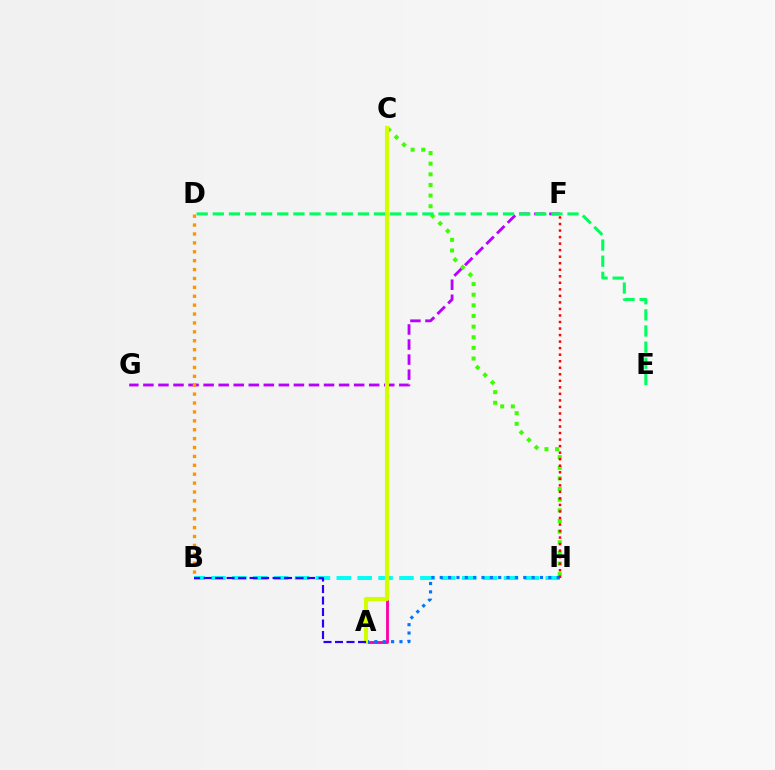{('F', 'G'): [{'color': '#b900ff', 'line_style': 'dashed', 'thickness': 2.05}], ('C', 'H'): [{'color': '#3dff00', 'line_style': 'dotted', 'thickness': 2.89}], ('B', 'H'): [{'color': '#00fff6', 'line_style': 'dashed', 'thickness': 2.84}], ('A', 'C'): [{'color': '#ff00ac', 'line_style': 'solid', 'thickness': 2.06}, {'color': '#d1ff00', 'line_style': 'solid', 'thickness': 2.98}], ('A', 'H'): [{'color': '#0074ff', 'line_style': 'dotted', 'thickness': 2.27}], ('F', 'H'): [{'color': '#ff0000', 'line_style': 'dotted', 'thickness': 1.77}], ('B', 'D'): [{'color': '#ff9400', 'line_style': 'dotted', 'thickness': 2.42}], ('A', 'B'): [{'color': '#2500ff', 'line_style': 'dashed', 'thickness': 1.56}], ('D', 'E'): [{'color': '#00ff5c', 'line_style': 'dashed', 'thickness': 2.19}]}